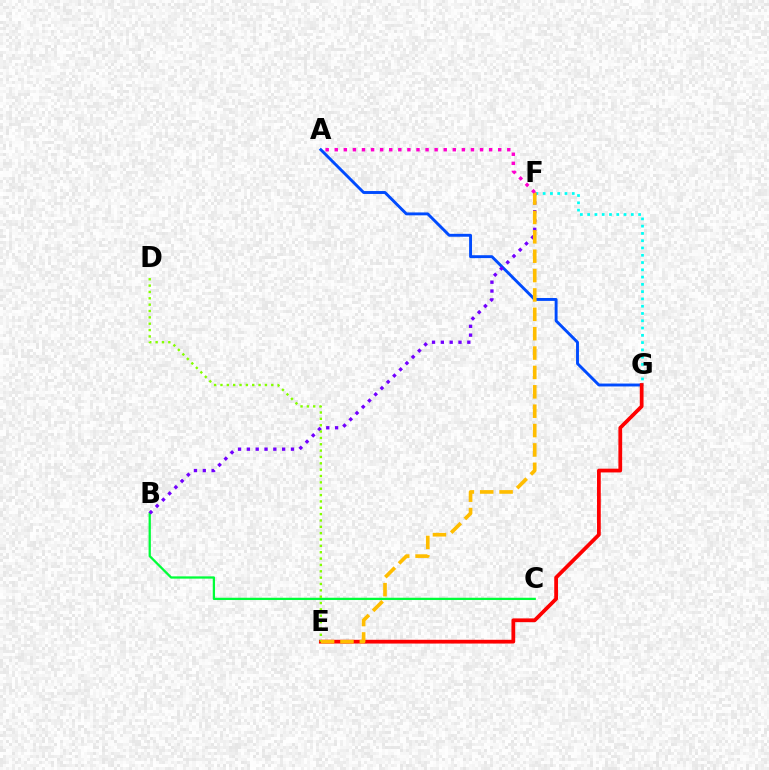{('F', 'G'): [{'color': '#00fff6', 'line_style': 'dotted', 'thickness': 1.98}], ('B', 'C'): [{'color': '#00ff39', 'line_style': 'solid', 'thickness': 1.64}], ('A', 'G'): [{'color': '#004bff', 'line_style': 'solid', 'thickness': 2.09}], ('E', 'G'): [{'color': '#ff0000', 'line_style': 'solid', 'thickness': 2.7}], ('B', 'F'): [{'color': '#7200ff', 'line_style': 'dotted', 'thickness': 2.4}], ('D', 'E'): [{'color': '#84ff00', 'line_style': 'dotted', 'thickness': 1.73}], ('E', 'F'): [{'color': '#ffbd00', 'line_style': 'dashed', 'thickness': 2.63}], ('A', 'F'): [{'color': '#ff00cf', 'line_style': 'dotted', 'thickness': 2.47}]}